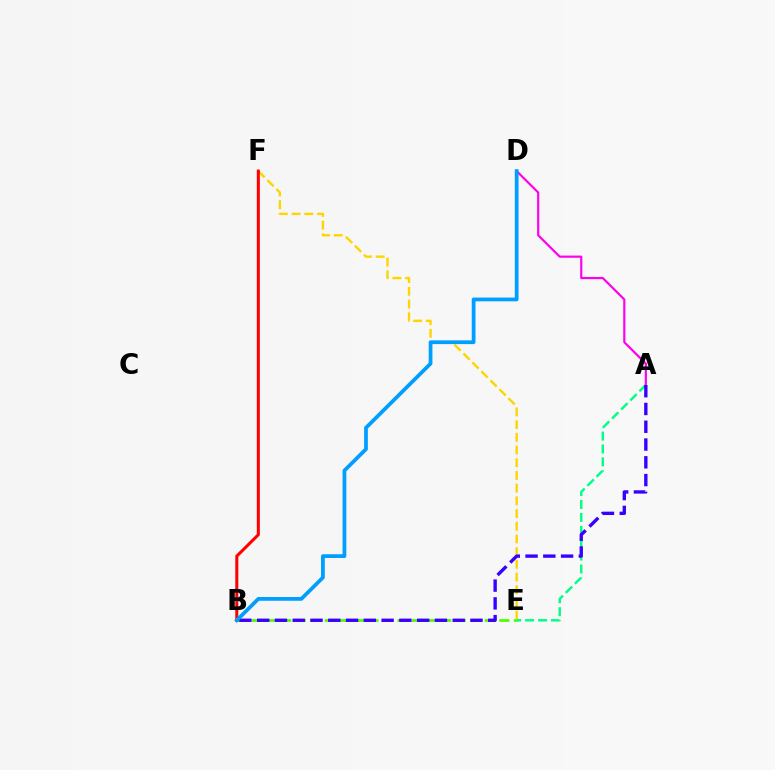{('B', 'E'): [{'color': '#4fff00', 'line_style': 'dashed', 'thickness': 1.98}], ('E', 'F'): [{'color': '#ffd500', 'line_style': 'dashed', 'thickness': 1.73}], ('A', 'E'): [{'color': '#00ff86', 'line_style': 'dashed', 'thickness': 1.75}], ('A', 'D'): [{'color': '#ff00ed', 'line_style': 'solid', 'thickness': 1.57}], ('A', 'B'): [{'color': '#3700ff', 'line_style': 'dashed', 'thickness': 2.41}], ('B', 'F'): [{'color': '#ff0000', 'line_style': 'solid', 'thickness': 2.19}], ('B', 'D'): [{'color': '#009eff', 'line_style': 'solid', 'thickness': 2.7}]}